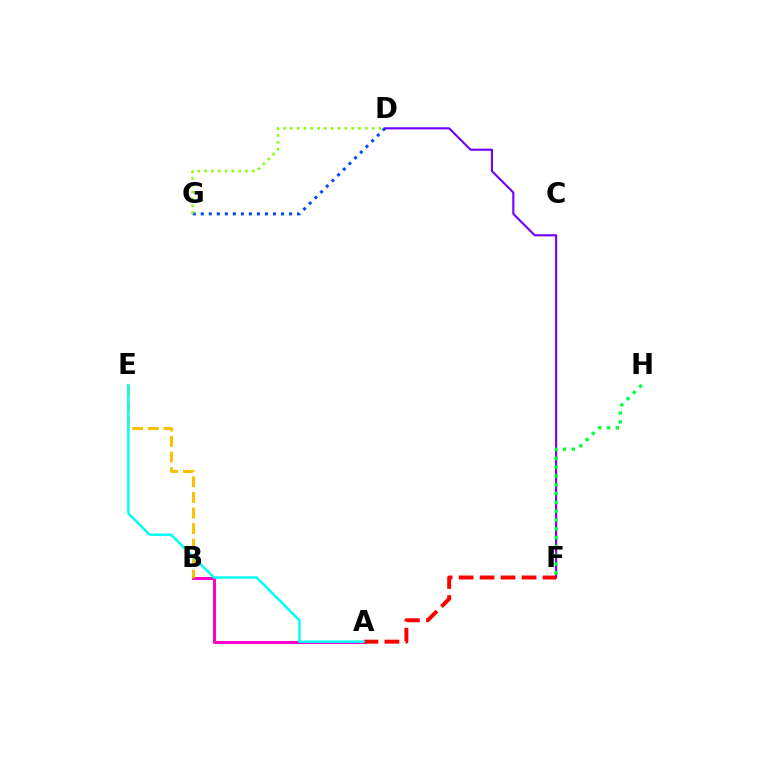{('A', 'B'): [{'color': '#ff00cf', 'line_style': 'solid', 'thickness': 2.15}], ('B', 'E'): [{'color': '#ffbd00', 'line_style': 'dashed', 'thickness': 2.12}], ('D', 'G'): [{'color': '#004bff', 'line_style': 'dotted', 'thickness': 2.18}, {'color': '#84ff00', 'line_style': 'dotted', 'thickness': 1.85}], ('D', 'F'): [{'color': '#7200ff', 'line_style': 'solid', 'thickness': 1.52}], ('A', 'F'): [{'color': '#ff0000', 'line_style': 'dashed', 'thickness': 2.85}], ('F', 'H'): [{'color': '#00ff39', 'line_style': 'dotted', 'thickness': 2.39}], ('A', 'E'): [{'color': '#00fff6', 'line_style': 'solid', 'thickness': 1.76}]}